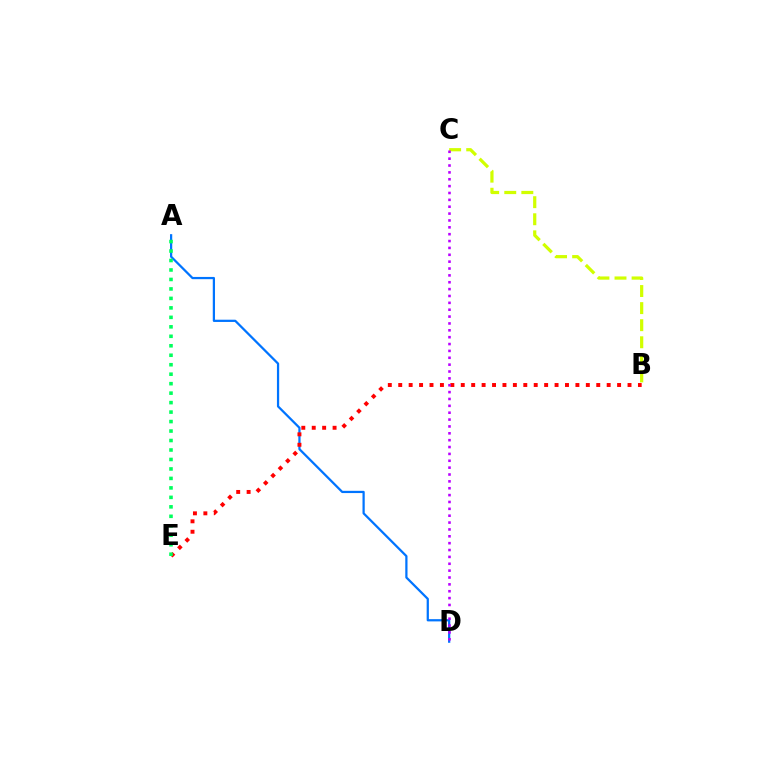{('A', 'D'): [{'color': '#0074ff', 'line_style': 'solid', 'thickness': 1.61}], ('B', 'E'): [{'color': '#ff0000', 'line_style': 'dotted', 'thickness': 2.83}], ('B', 'C'): [{'color': '#d1ff00', 'line_style': 'dashed', 'thickness': 2.32}], ('C', 'D'): [{'color': '#b900ff', 'line_style': 'dotted', 'thickness': 1.87}], ('A', 'E'): [{'color': '#00ff5c', 'line_style': 'dotted', 'thickness': 2.57}]}